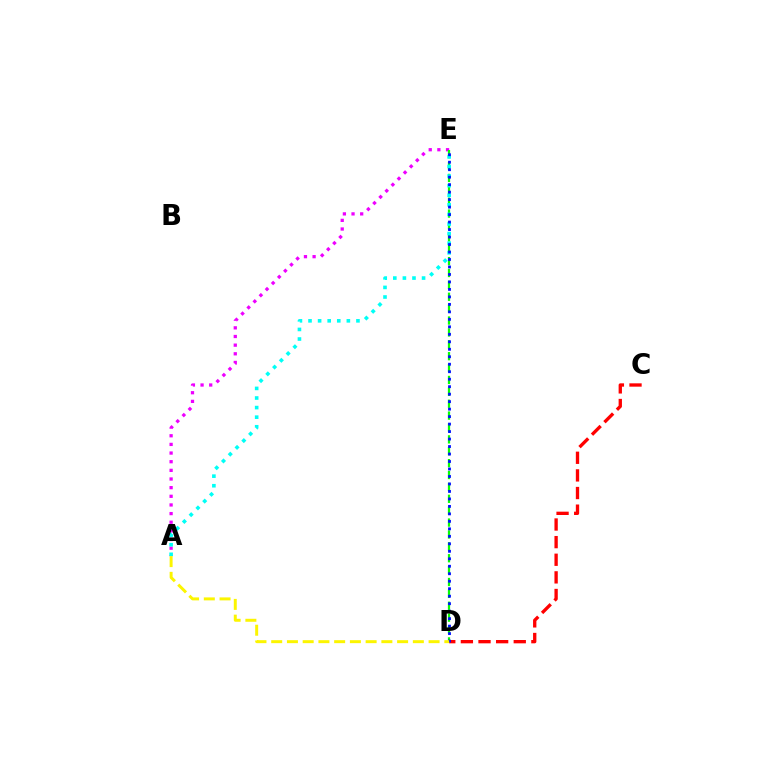{('A', 'E'): [{'color': '#ee00ff', 'line_style': 'dotted', 'thickness': 2.35}, {'color': '#00fff6', 'line_style': 'dotted', 'thickness': 2.6}], ('D', 'E'): [{'color': '#08ff00', 'line_style': 'dashed', 'thickness': 1.61}, {'color': '#0010ff', 'line_style': 'dotted', 'thickness': 2.03}], ('C', 'D'): [{'color': '#ff0000', 'line_style': 'dashed', 'thickness': 2.39}], ('A', 'D'): [{'color': '#fcf500', 'line_style': 'dashed', 'thickness': 2.14}]}